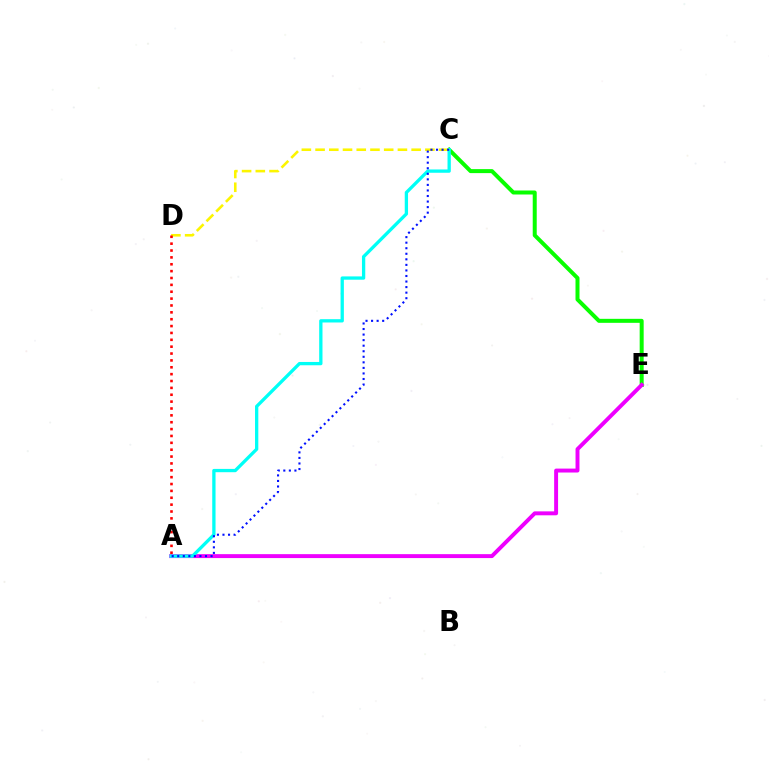{('C', 'E'): [{'color': '#08ff00', 'line_style': 'solid', 'thickness': 2.88}], ('A', 'E'): [{'color': '#ee00ff', 'line_style': 'solid', 'thickness': 2.83}], ('A', 'C'): [{'color': '#00fff6', 'line_style': 'solid', 'thickness': 2.37}, {'color': '#0010ff', 'line_style': 'dotted', 'thickness': 1.51}], ('C', 'D'): [{'color': '#fcf500', 'line_style': 'dashed', 'thickness': 1.86}], ('A', 'D'): [{'color': '#ff0000', 'line_style': 'dotted', 'thickness': 1.87}]}